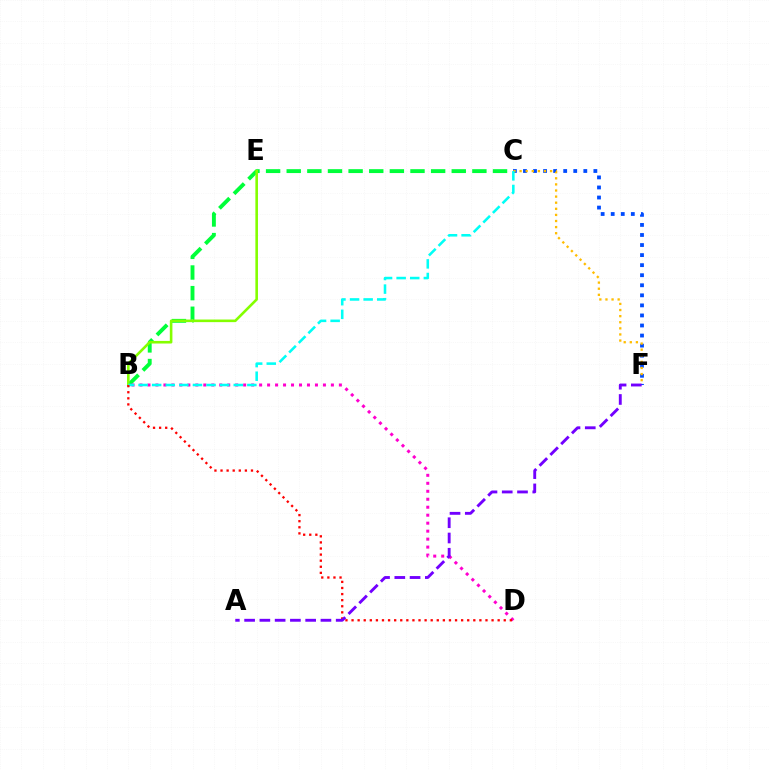{('B', 'C'): [{'color': '#00ff39', 'line_style': 'dashed', 'thickness': 2.8}, {'color': '#00fff6', 'line_style': 'dashed', 'thickness': 1.85}], ('B', 'D'): [{'color': '#ff00cf', 'line_style': 'dotted', 'thickness': 2.17}, {'color': '#ff0000', 'line_style': 'dotted', 'thickness': 1.65}], ('C', 'F'): [{'color': '#004bff', 'line_style': 'dotted', 'thickness': 2.73}, {'color': '#ffbd00', 'line_style': 'dotted', 'thickness': 1.66}], ('B', 'E'): [{'color': '#84ff00', 'line_style': 'solid', 'thickness': 1.87}], ('A', 'F'): [{'color': '#7200ff', 'line_style': 'dashed', 'thickness': 2.07}]}